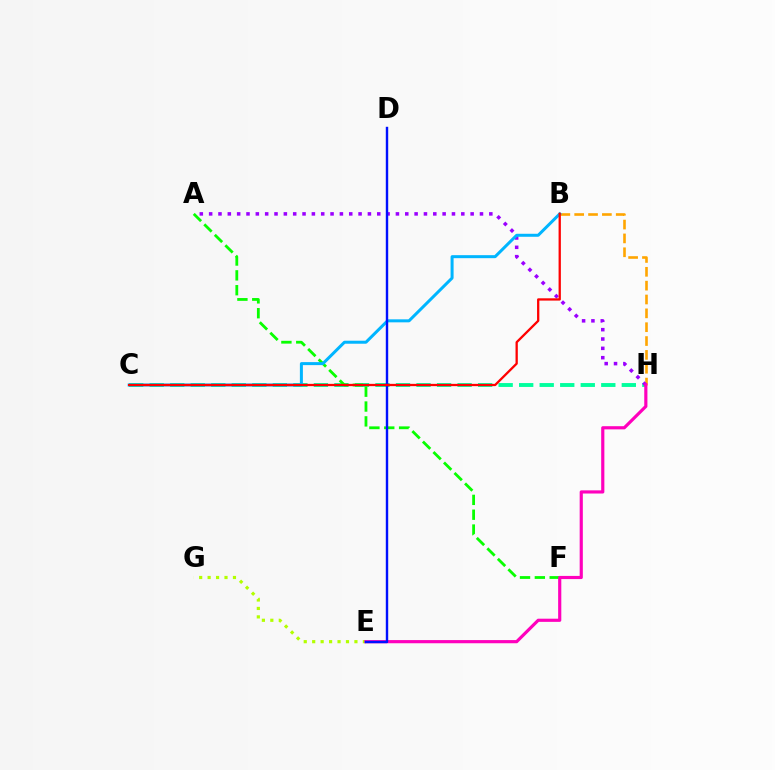{('B', 'H'): [{'color': '#ffa500', 'line_style': 'dashed', 'thickness': 1.88}], ('C', 'H'): [{'color': '#00ff9d', 'line_style': 'dashed', 'thickness': 2.79}], ('A', 'F'): [{'color': '#08ff00', 'line_style': 'dashed', 'thickness': 2.02}], ('A', 'H'): [{'color': '#9b00ff', 'line_style': 'dotted', 'thickness': 2.54}], ('E', 'G'): [{'color': '#b3ff00', 'line_style': 'dotted', 'thickness': 2.3}], ('B', 'C'): [{'color': '#00b5ff', 'line_style': 'solid', 'thickness': 2.16}, {'color': '#ff0000', 'line_style': 'solid', 'thickness': 1.65}], ('E', 'H'): [{'color': '#ff00bd', 'line_style': 'solid', 'thickness': 2.28}], ('D', 'E'): [{'color': '#0010ff', 'line_style': 'solid', 'thickness': 1.74}]}